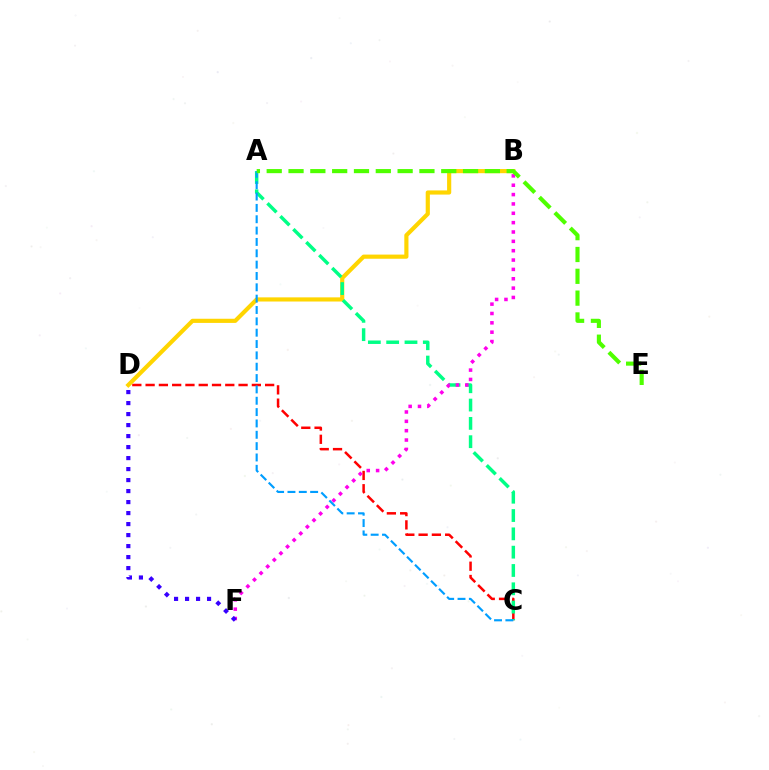{('C', 'D'): [{'color': '#ff0000', 'line_style': 'dashed', 'thickness': 1.8}], ('B', 'D'): [{'color': '#ffd500', 'line_style': 'solid', 'thickness': 2.99}], ('A', 'C'): [{'color': '#00ff86', 'line_style': 'dashed', 'thickness': 2.49}, {'color': '#009eff', 'line_style': 'dashed', 'thickness': 1.54}], ('B', 'F'): [{'color': '#ff00ed', 'line_style': 'dotted', 'thickness': 2.54}], ('D', 'F'): [{'color': '#3700ff', 'line_style': 'dotted', 'thickness': 2.99}], ('A', 'E'): [{'color': '#4fff00', 'line_style': 'dashed', 'thickness': 2.96}]}